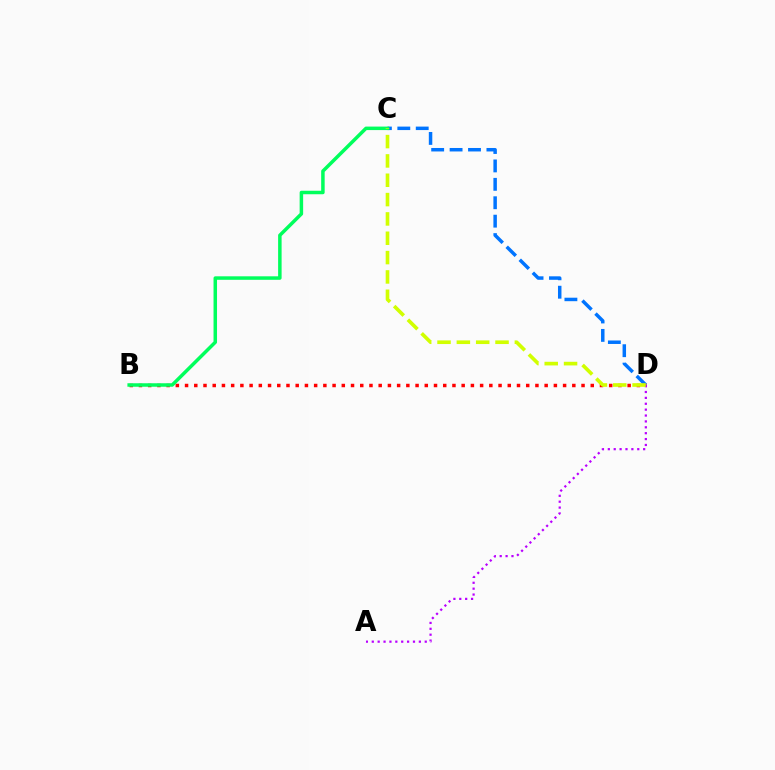{('C', 'D'): [{'color': '#0074ff', 'line_style': 'dashed', 'thickness': 2.5}, {'color': '#d1ff00', 'line_style': 'dashed', 'thickness': 2.63}], ('B', 'D'): [{'color': '#ff0000', 'line_style': 'dotted', 'thickness': 2.51}], ('A', 'D'): [{'color': '#b900ff', 'line_style': 'dotted', 'thickness': 1.6}], ('B', 'C'): [{'color': '#00ff5c', 'line_style': 'solid', 'thickness': 2.52}]}